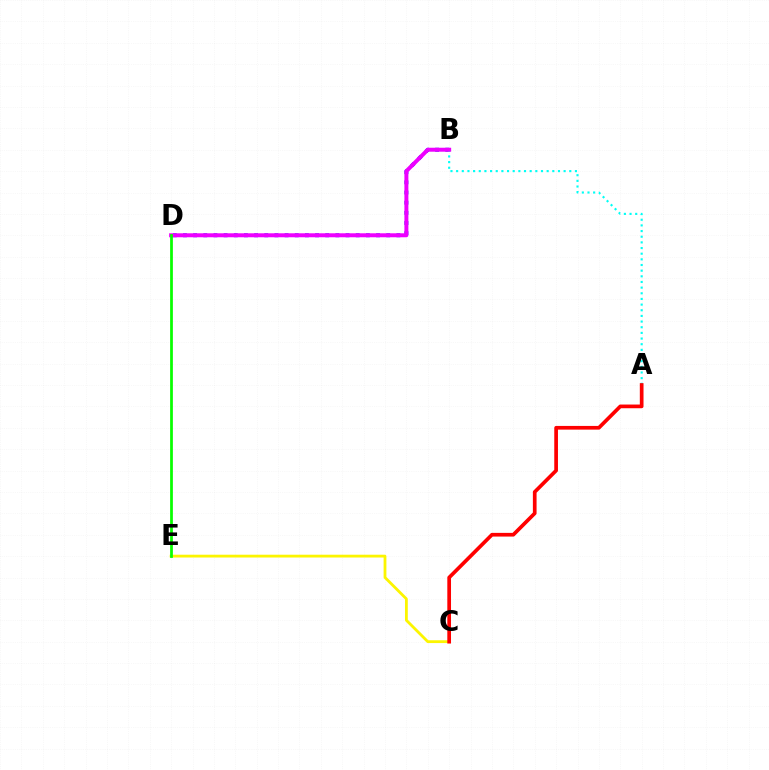{('B', 'D'): [{'color': '#0010ff', 'line_style': 'dotted', 'thickness': 2.76}, {'color': '#ee00ff', 'line_style': 'solid', 'thickness': 2.86}], ('A', 'B'): [{'color': '#00fff6', 'line_style': 'dotted', 'thickness': 1.54}], ('C', 'E'): [{'color': '#fcf500', 'line_style': 'solid', 'thickness': 2.02}], ('A', 'C'): [{'color': '#ff0000', 'line_style': 'solid', 'thickness': 2.66}], ('D', 'E'): [{'color': '#08ff00', 'line_style': 'solid', 'thickness': 1.98}]}